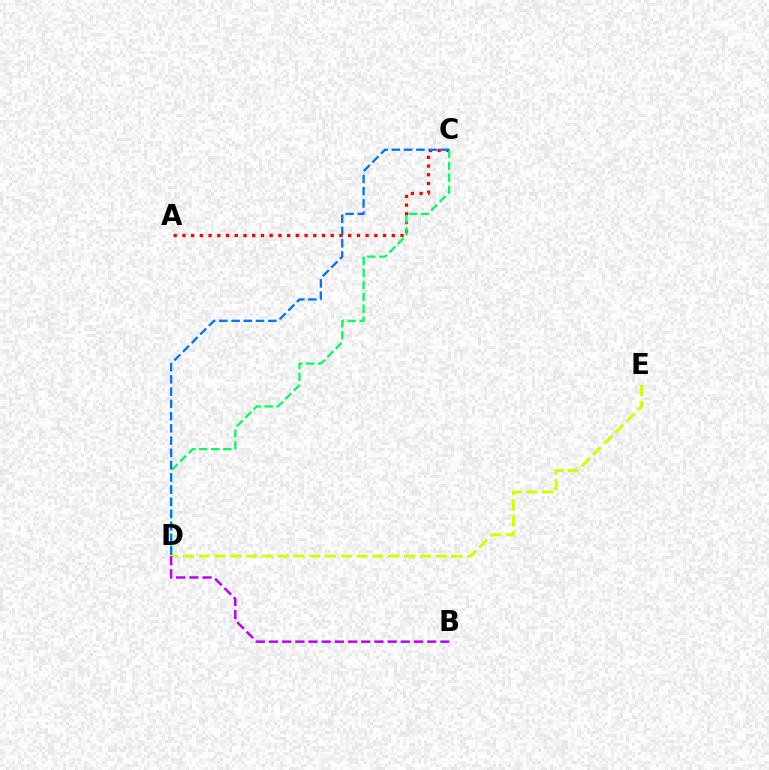{('D', 'E'): [{'color': '#d1ff00', 'line_style': 'dashed', 'thickness': 2.15}], ('A', 'C'): [{'color': '#ff0000', 'line_style': 'dotted', 'thickness': 2.37}], ('B', 'D'): [{'color': '#b900ff', 'line_style': 'dashed', 'thickness': 1.79}], ('C', 'D'): [{'color': '#00ff5c', 'line_style': 'dashed', 'thickness': 1.63}, {'color': '#0074ff', 'line_style': 'dashed', 'thickness': 1.66}]}